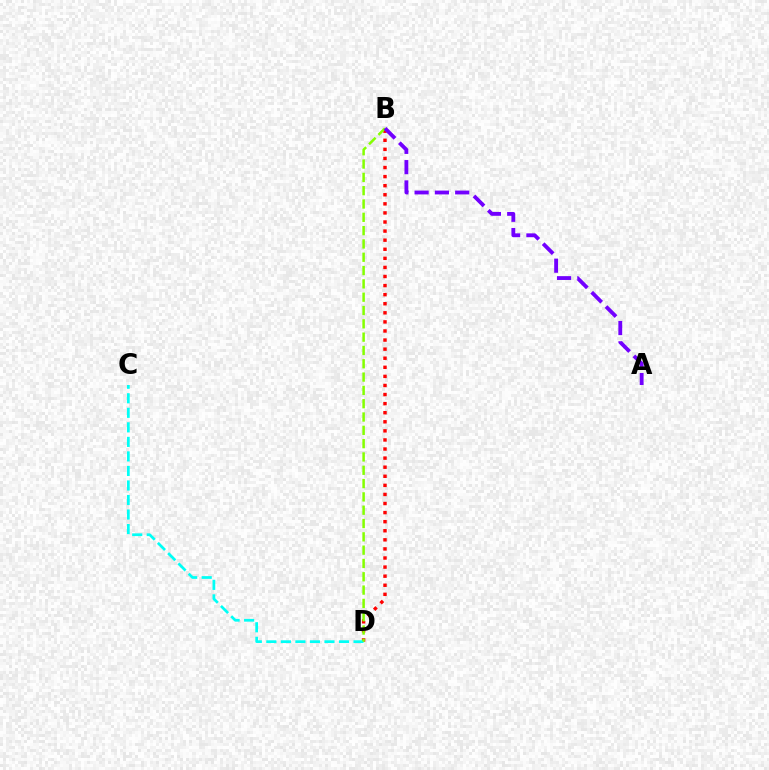{('B', 'D'): [{'color': '#ff0000', 'line_style': 'dotted', 'thickness': 2.47}, {'color': '#84ff00', 'line_style': 'dashed', 'thickness': 1.81}], ('C', 'D'): [{'color': '#00fff6', 'line_style': 'dashed', 'thickness': 1.97}], ('A', 'B'): [{'color': '#7200ff', 'line_style': 'dashed', 'thickness': 2.76}]}